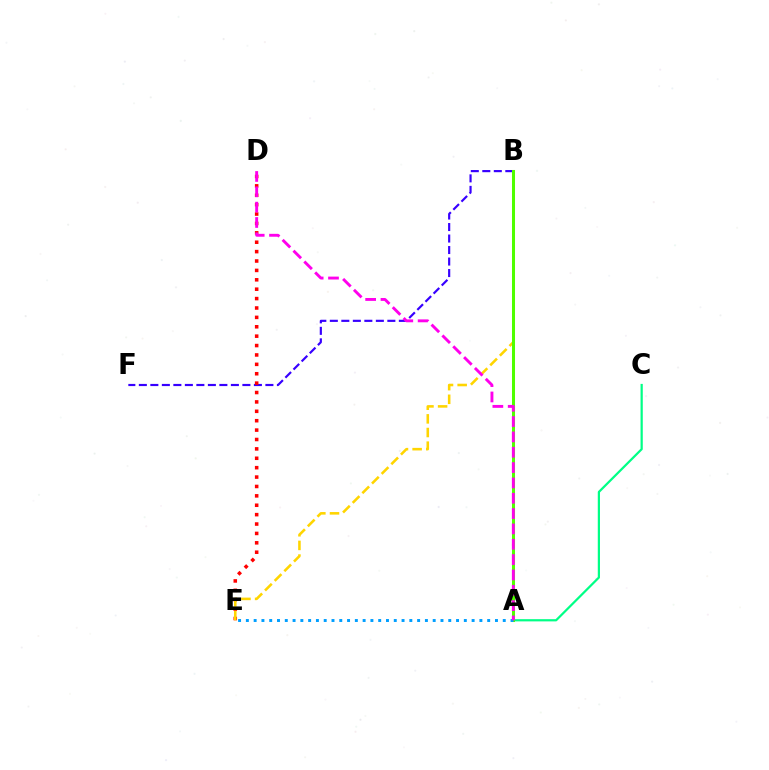{('A', 'C'): [{'color': '#00ff86', 'line_style': 'solid', 'thickness': 1.6}], ('B', 'F'): [{'color': '#3700ff', 'line_style': 'dashed', 'thickness': 1.56}], ('D', 'E'): [{'color': '#ff0000', 'line_style': 'dotted', 'thickness': 2.55}], ('B', 'E'): [{'color': '#ffd500', 'line_style': 'dashed', 'thickness': 1.85}], ('A', 'B'): [{'color': '#4fff00', 'line_style': 'solid', 'thickness': 2.18}], ('A', 'E'): [{'color': '#009eff', 'line_style': 'dotted', 'thickness': 2.12}], ('A', 'D'): [{'color': '#ff00ed', 'line_style': 'dashed', 'thickness': 2.08}]}